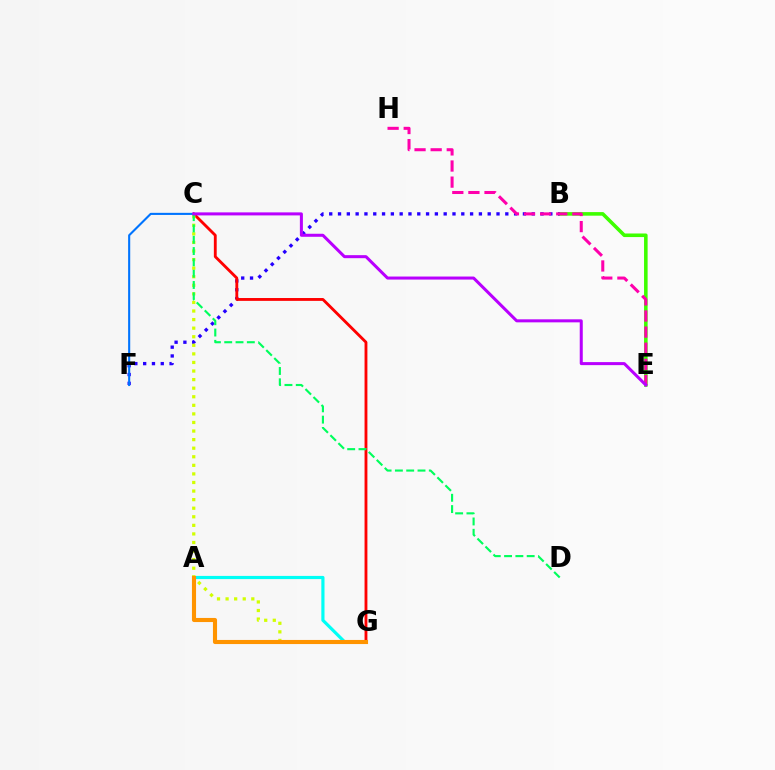{('B', 'E'): [{'color': '#3dff00', 'line_style': 'solid', 'thickness': 2.58}], ('A', 'G'): [{'color': '#00fff6', 'line_style': 'solid', 'thickness': 2.28}, {'color': '#ff9400', 'line_style': 'solid', 'thickness': 2.95}], ('B', 'F'): [{'color': '#2500ff', 'line_style': 'dotted', 'thickness': 2.39}], ('C', 'G'): [{'color': '#ff0000', 'line_style': 'solid', 'thickness': 2.05}, {'color': '#d1ff00', 'line_style': 'dotted', 'thickness': 2.33}], ('C', 'F'): [{'color': '#0074ff', 'line_style': 'solid', 'thickness': 1.51}], ('C', 'D'): [{'color': '#00ff5c', 'line_style': 'dashed', 'thickness': 1.54}], ('E', 'H'): [{'color': '#ff00ac', 'line_style': 'dashed', 'thickness': 2.19}], ('C', 'E'): [{'color': '#b900ff', 'line_style': 'solid', 'thickness': 2.18}]}